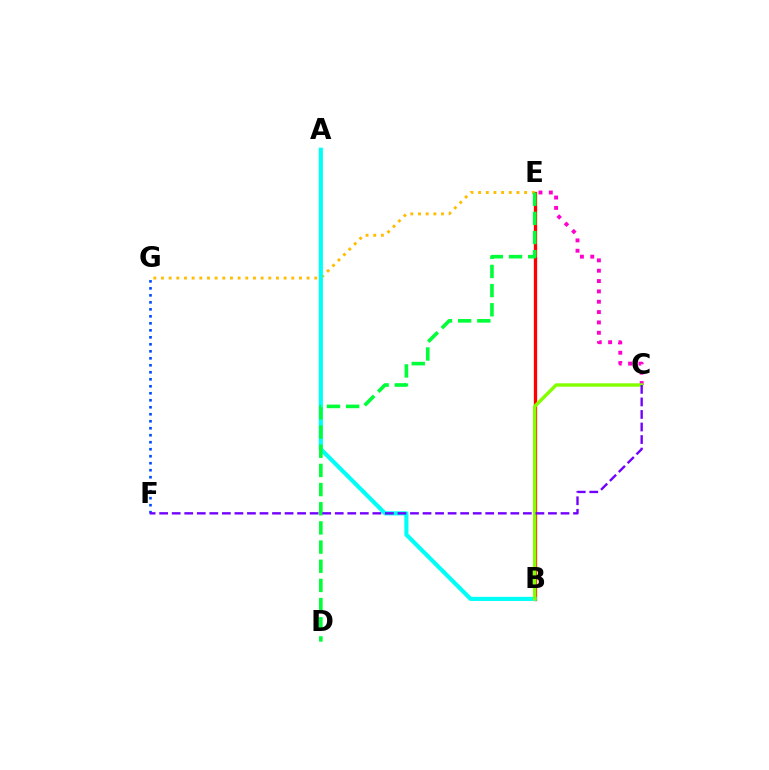{('B', 'E'): [{'color': '#ff0000', 'line_style': 'solid', 'thickness': 2.39}], ('E', 'G'): [{'color': '#ffbd00', 'line_style': 'dotted', 'thickness': 2.08}], ('C', 'E'): [{'color': '#ff00cf', 'line_style': 'dotted', 'thickness': 2.81}], ('A', 'B'): [{'color': '#00fff6', 'line_style': 'solid', 'thickness': 2.97}], ('D', 'E'): [{'color': '#00ff39', 'line_style': 'dashed', 'thickness': 2.6}], ('B', 'C'): [{'color': '#84ff00', 'line_style': 'solid', 'thickness': 2.45}], ('F', 'G'): [{'color': '#004bff', 'line_style': 'dotted', 'thickness': 1.9}], ('C', 'F'): [{'color': '#7200ff', 'line_style': 'dashed', 'thickness': 1.7}]}